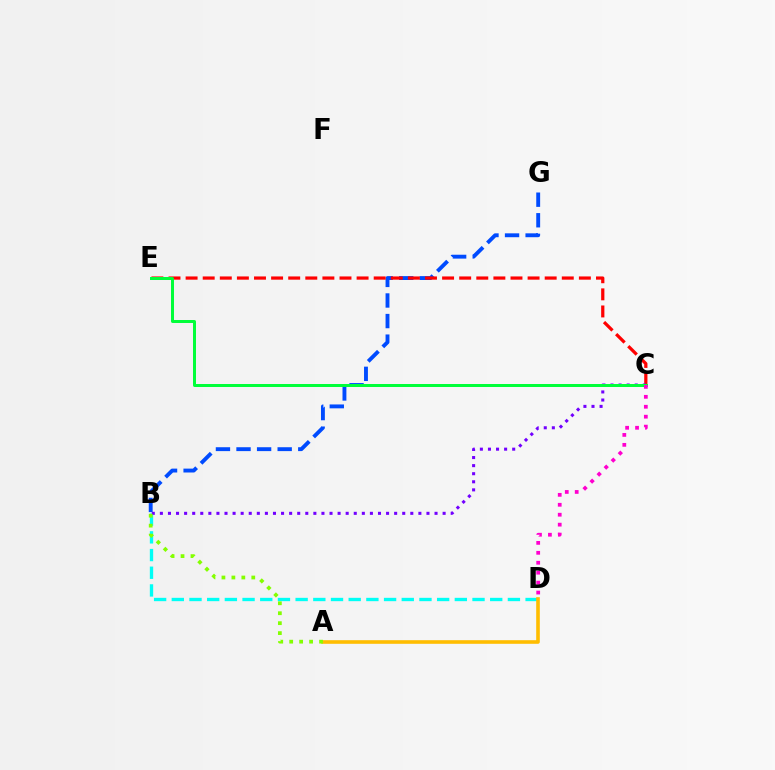{('B', 'D'): [{'color': '#00fff6', 'line_style': 'dashed', 'thickness': 2.4}], ('B', 'G'): [{'color': '#004bff', 'line_style': 'dashed', 'thickness': 2.8}], ('C', 'E'): [{'color': '#ff0000', 'line_style': 'dashed', 'thickness': 2.32}, {'color': '#00ff39', 'line_style': 'solid', 'thickness': 2.15}], ('B', 'C'): [{'color': '#7200ff', 'line_style': 'dotted', 'thickness': 2.19}], ('A', 'D'): [{'color': '#ffbd00', 'line_style': 'solid', 'thickness': 2.6}], ('A', 'B'): [{'color': '#84ff00', 'line_style': 'dotted', 'thickness': 2.7}], ('C', 'D'): [{'color': '#ff00cf', 'line_style': 'dotted', 'thickness': 2.7}]}